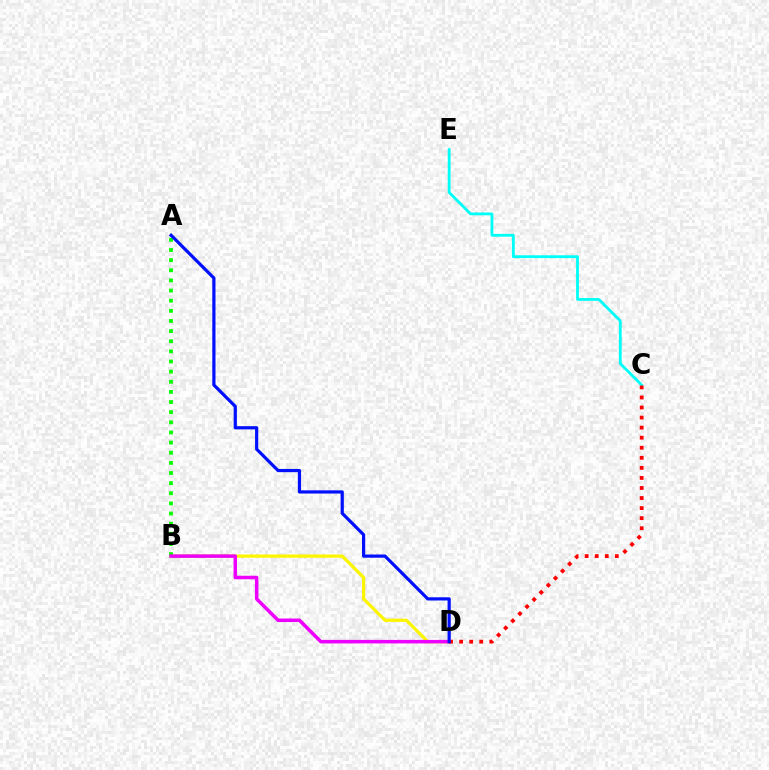{('B', 'D'): [{'color': '#fcf500', 'line_style': 'solid', 'thickness': 2.31}, {'color': '#ee00ff', 'line_style': 'solid', 'thickness': 2.53}], ('C', 'E'): [{'color': '#00fff6', 'line_style': 'solid', 'thickness': 2.02}], ('A', 'B'): [{'color': '#08ff00', 'line_style': 'dotted', 'thickness': 2.75}], ('C', 'D'): [{'color': '#ff0000', 'line_style': 'dotted', 'thickness': 2.73}], ('A', 'D'): [{'color': '#0010ff', 'line_style': 'solid', 'thickness': 2.31}]}